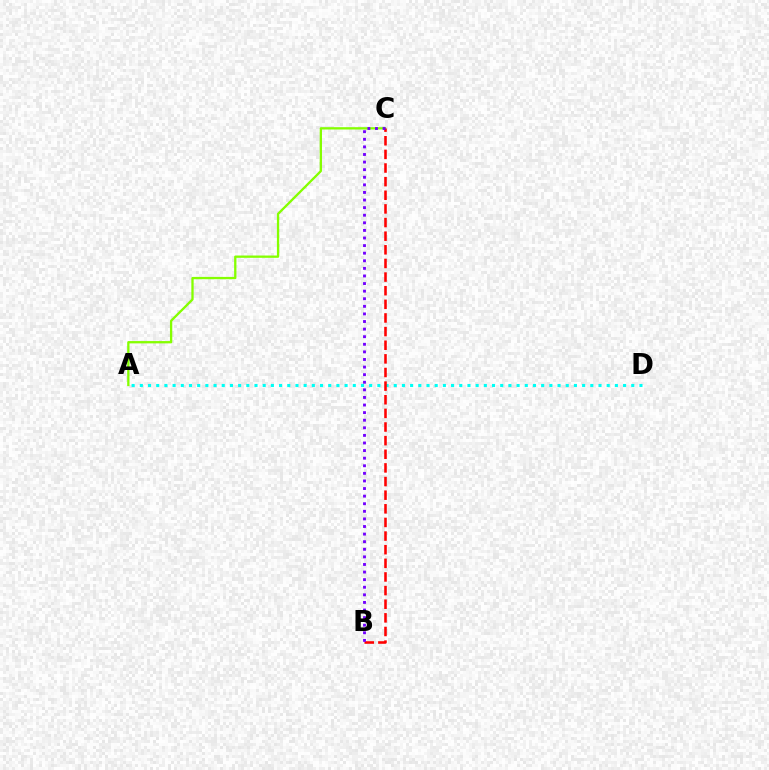{('A', 'D'): [{'color': '#00fff6', 'line_style': 'dotted', 'thickness': 2.23}], ('A', 'C'): [{'color': '#84ff00', 'line_style': 'solid', 'thickness': 1.66}], ('B', 'C'): [{'color': '#ff0000', 'line_style': 'dashed', 'thickness': 1.85}, {'color': '#7200ff', 'line_style': 'dotted', 'thickness': 2.06}]}